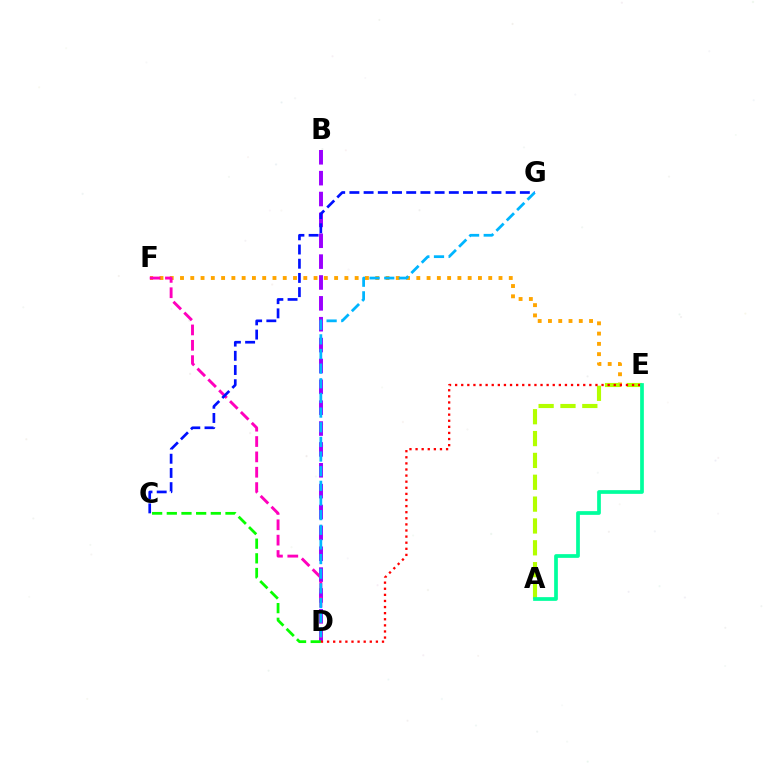{('E', 'F'): [{'color': '#ffa500', 'line_style': 'dotted', 'thickness': 2.79}], ('B', 'D'): [{'color': '#9b00ff', 'line_style': 'dashed', 'thickness': 2.83}], ('A', 'E'): [{'color': '#b3ff00', 'line_style': 'dashed', 'thickness': 2.97}, {'color': '#00ff9d', 'line_style': 'solid', 'thickness': 2.68}], ('D', 'E'): [{'color': '#ff0000', 'line_style': 'dotted', 'thickness': 1.66}], ('D', 'F'): [{'color': '#ff00bd', 'line_style': 'dashed', 'thickness': 2.09}], ('C', 'G'): [{'color': '#0010ff', 'line_style': 'dashed', 'thickness': 1.93}], ('C', 'D'): [{'color': '#08ff00', 'line_style': 'dashed', 'thickness': 1.99}], ('D', 'G'): [{'color': '#00b5ff', 'line_style': 'dashed', 'thickness': 1.99}]}